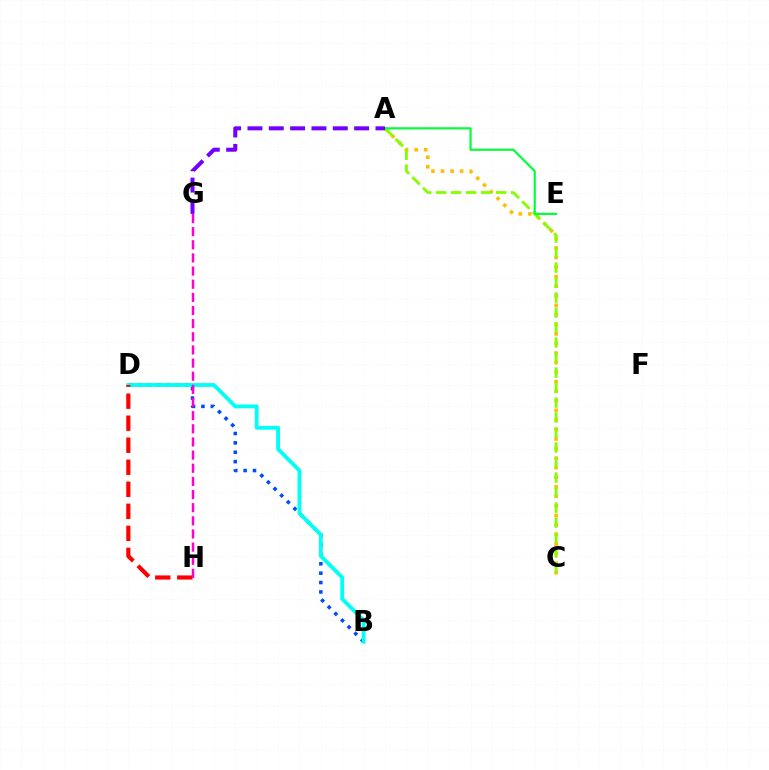{('B', 'D'): [{'color': '#004bff', 'line_style': 'dotted', 'thickness': 2.55}, {'color': '#00fff6', 'line_style': 'solid', 'thickness': 2.75}], ('A', 'C'): [{'color': '#ffbd00', 'line_style': 'dotted', 'thickness': 2.6}, {'color': '#84ff00', 'line_style': 'dashed', 'thickness': 2.04}], ('D', 'H'): [{'color': '#ff0000', 'line_style': 'dashed', 'thickness': 2.99}], ('A', 'E'): [{'color': '#00ff39', 'line_style': 'solid', 'thickness': 1.57}], ('A', 'G'): [{'color': '#7200ff', 'line_style': 'dashed', 'thickness': 2.9}], ('G', 'H'): [{'color': '#ff00cf', 'line_style': 'dashed', 'thickness': 1.79}]}